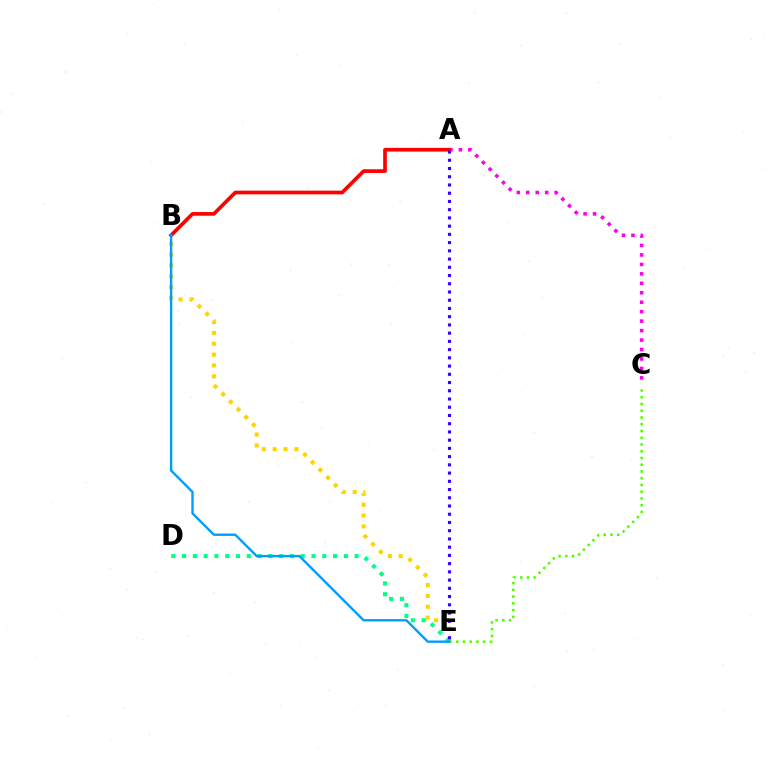{('B', 'E'): [{'color': '#ffd500', 'line_style': 'dotted', 'thickness': 2.95}, {'color': '#009eff', 'line_style': 'solid', 'thickness': 1.72}], ('C', 'E'): [{'color': '#4fff00', 'line_style': 'dotted', 'thickness': 1.83}], ('A', 'C'): [{'color': '#ff00ed', 'line_style': 'dotted', 'thickness': 2.57}], ('A', 'B'): [{'color': '#ff0000', 'line_style': 'solid', 'thickness': 2.65}], ('D', 'E'): [{'color': '#00ff86', 'line_style': 'dotted', 'thickness': 2.93}], ('A', 'E'): [{'color': '#3700ff', 'line_style': 'dotted', 'thickness': 2.24}]}